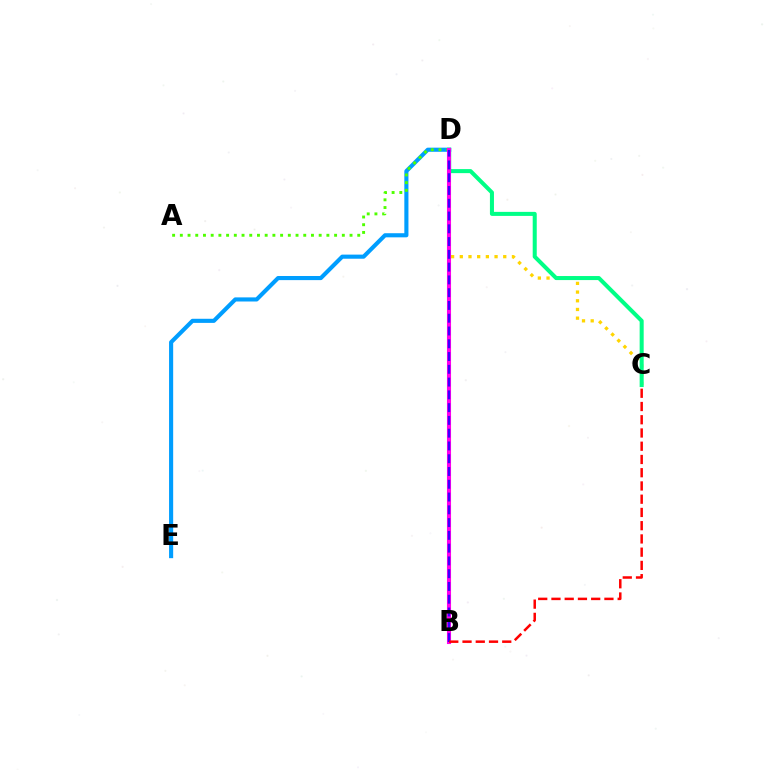{('C', 'D'): [{'color': '#ffd500', 'line_style': 'dotted', 'thickness': 2.36}, {'color': '#00ff86', 'line_style': 'solid', 'thickness': 2.91}], ('D', 'E'): [{'color': '#009eff', 'line_style': 'solid', 'thickness': 2.96}], ('A', 'D'): [{'color': '#4fff00', 'line_style': 'dotted', 'thickness': 2.1}], ('B', 'D'): [{'color': '#ff00ed', 'line_style': 'solid', 'thickness': 2.94}, {'color': '#3700ff', 'line_style': 'dashed', 'thickness': 1.74}], ('B', 'C'): [{'color': '#ff0000', 'line_style': 'dashed', 'thickness': 1.8}]}